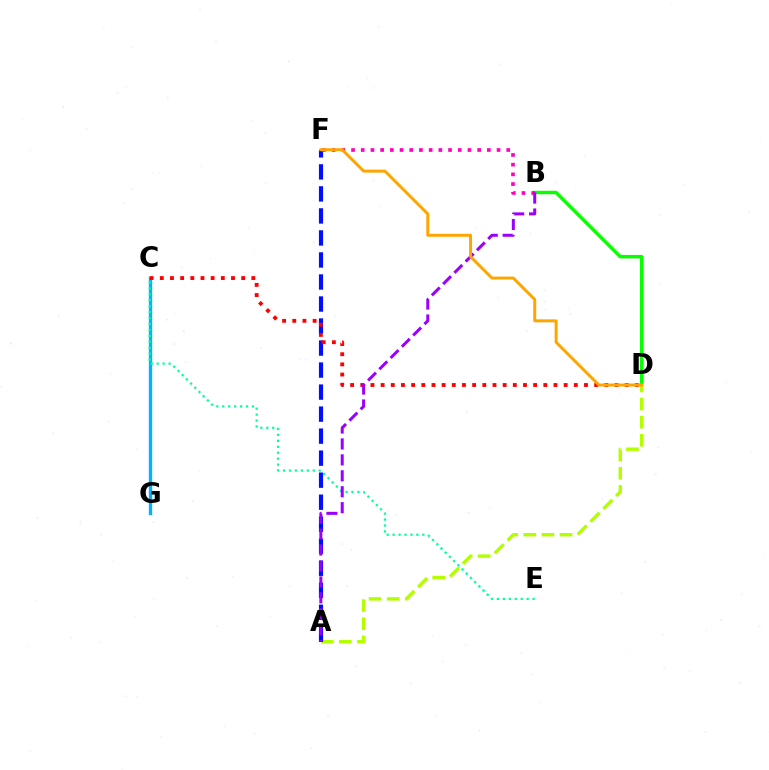{('B', 'D'): [{'color': '#08ff00', 'line_style': 'solid', 'thickness': 2.48}], ('C', 'G'): [{'color': '#00b5ff', 'line_style': 'solid', 'thickness': 2.41}], ('A', 'D'): [{'color': '#b3ff00', 'line_style': 'dashed', 'thickness': 2.46}], ('A', 'F'): [{'color': '#0010ff', 'line_style': 'dashed', 'thickness': 2.99}], ('C', 'D'): [{'color': '#ff0000', 'line_style': 'dotted', 'thickness': 2.76}], ('C', 'E'): [{'color': '#00ff9d', 'line_style': 'dotted', 'thickness': 1.62}], ('B', 'F'): [{'color': '#ff00bd', 'line_style': 'dotted', 'thickness': 2.64}], ('A', 'B'): [{'color': '#9b00ff', 'line_style': 'dashed', 'thickness': 2.17}], ('D', 'F'): [{'color': '#ffa500', 'line_style': 'solid', 'thickness': 2.13}]}